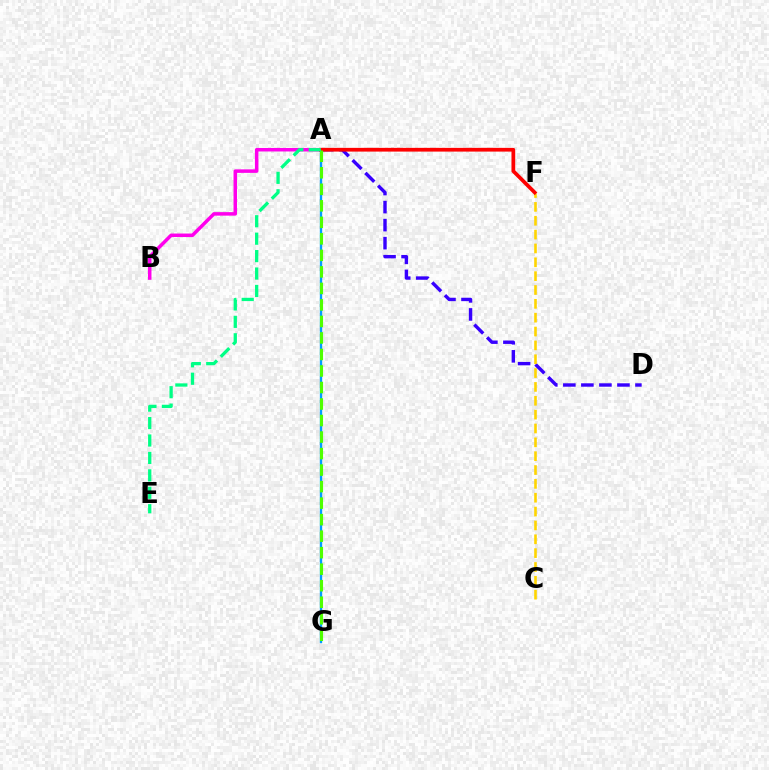{('A', 'B'): [{'color': '#ff00ed', 'line_style': 'solid', 'thickness': 2.52}], ('A', 'D'): [{'color': '#3700ff', 'line_style': 'dashed', 'thickness': 2.45}], ('C', 'F'): [{'color': '#ffd500', 'line_style': 'dashed', 'thickness': 1.88}], ('A', 'G'): [{'color': '#009eff', 'line_style': 'solid', 'thickness': 1.7}, {'color': '#4fff00', 'line_style': 'dashed', 'thickness': 2.24}], ('A', 'F'): [{'color': '#ff0000', 'line_style': 'solid', 'thickness': 2.69}], ('A', 'E'): [{'color': '#00ff86', 'line_style': 'dashed', 'thickness': 2.37}]}